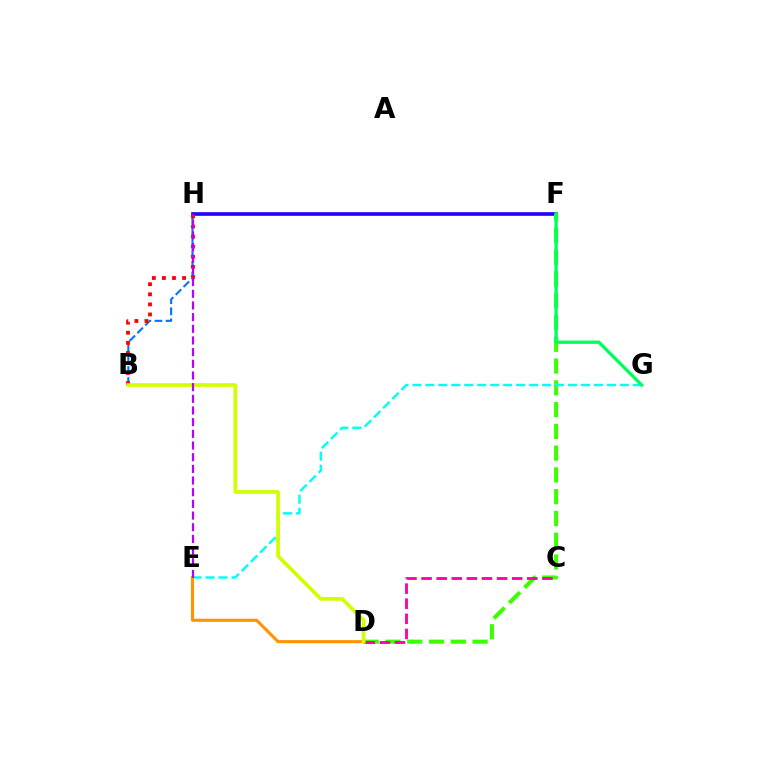{('B', 'H'): [{'color': '#0074ff', 'line_style': 'dashed', 'thickness': 1.51}, {'color': '#ff0000', 'line_style': 'dotted', 'thickness': 2.74}], ('F', 'H'): [{'color': '#2500ff', 'line_style': 'solid', 'thickness': 2.63}], ('D', 'F'): [{'color': '#3dff00', 'line_style': 'dashed', 'thickness': 2.96}], ('E', 'G'): [{'color': '#00fff6', 'line_style': 'dashed', 'thickness': 1.76}], ('F', 'G'): [{'color': '#00ff5c', 'line_style': 'solid', 'thickness': 2.38}], ('C', 'D'): [{'color': '#ff00ac', 'line_style': 'dashed', 'thickness': 2.05}], ('D', 'E'): [{'color': '#ff9400', 'line_style': 'solid', 'thickness': 2.23}], ('B', 'D'): [{'color': '#d1ff00', 'line_style': 'solid', 'thickness': 2.65}], ('E', 'H'): [{'color': '#b900ff', 'line_style': 'dashed', 'thickness': 1.59}]}